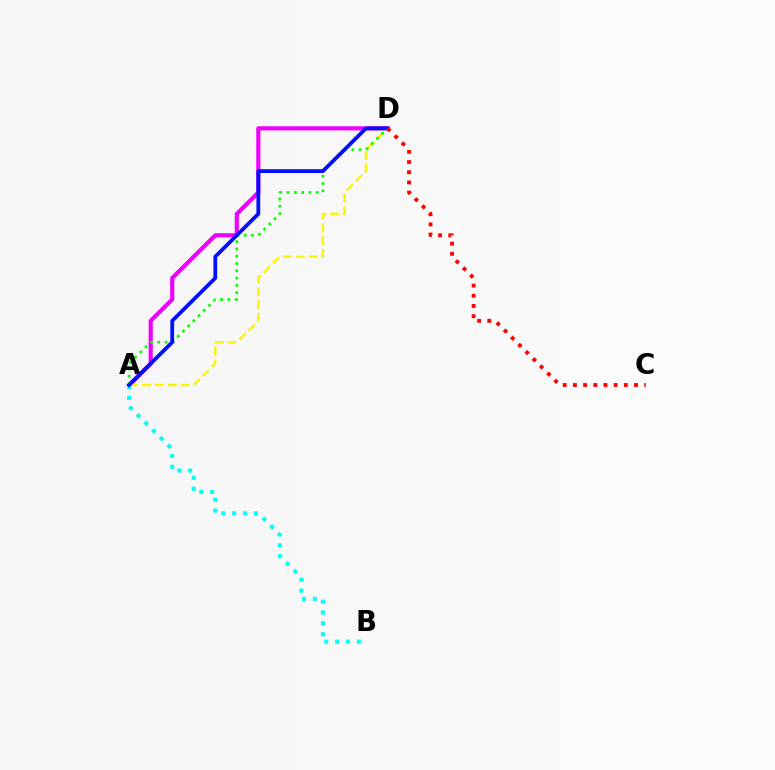{('A', 'D'): [{'color': '#ee00ff', 'line_style': 'solid', 'thickness': 2.99}, {'color': '#fcf500', 'line_style': 'dashed', 'thickness': 1.75}, {'color': '#08ff00', 'line_style': 'dotted', 'thickness': 1.99}, {'color': '#0010ff', 'line_style': 'solid', 'thickness': 2.73}], ('A', 'B'): [{'color': '#00fff6', 'line_style': 'dotted', 'thickness': 2.95}], ('C', 'D'): [{'color': '#ff0000', 'line_style': 'dotted', 'thickness': 2.77}]}